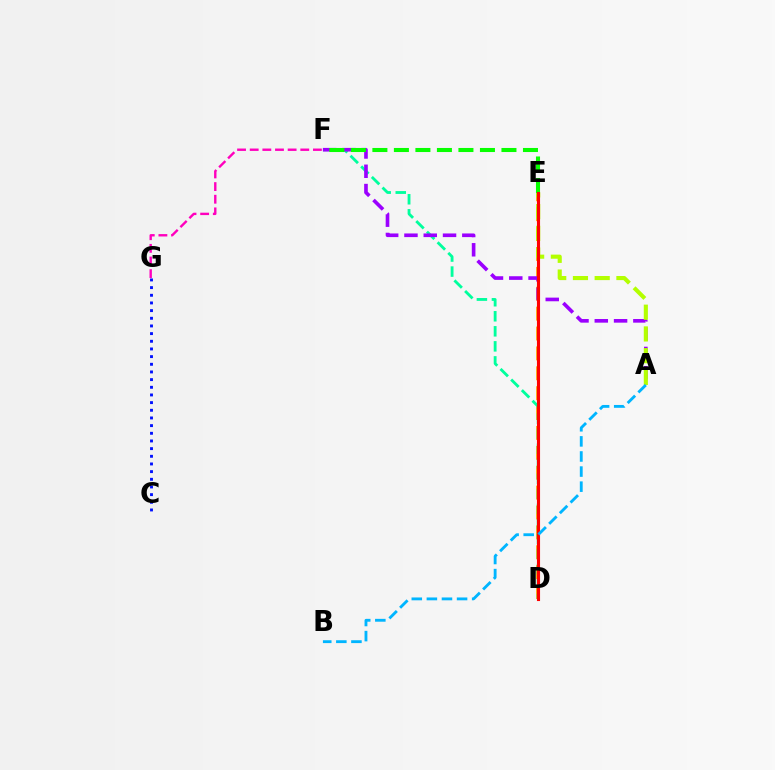{('D', 'E'): [{'color': '#ffa500', 'line_style': 'dashed', 'thickness': 2.7}, {'color': '#ff0000', 'line_style': 'solid', 'thickness': 2.24}], ('D', 'F'): [{'color': '#00ff9d', 'line_style': 'dashed', 'thickness': 2.04}], ('A', 'F'): [{'color': '#9b00ff', 'line_style': 'dashed', 'thickness': 2.62}], ('A', 'E'): [{'color': '#b3ff00', 'line_style': 'dashed', 'thickness': 2.95}], ('E', 'F'): [{'color': '#08ff00', 'line_style': 'dashed', 'thickness': 2.92}], ('F', 'G'): [{'color': '#ff00bd', 'line_style': 'dashed', 'thickness': 1.72}], ('A', 'B'): [{'color': '#00b5ff', 'line_style': 'dashed', 'thickness': 2.05}], ('C', 'G'): [{'color': '#0010ff', 'line_style': 'dotted', 'thickness': 2.08}]}